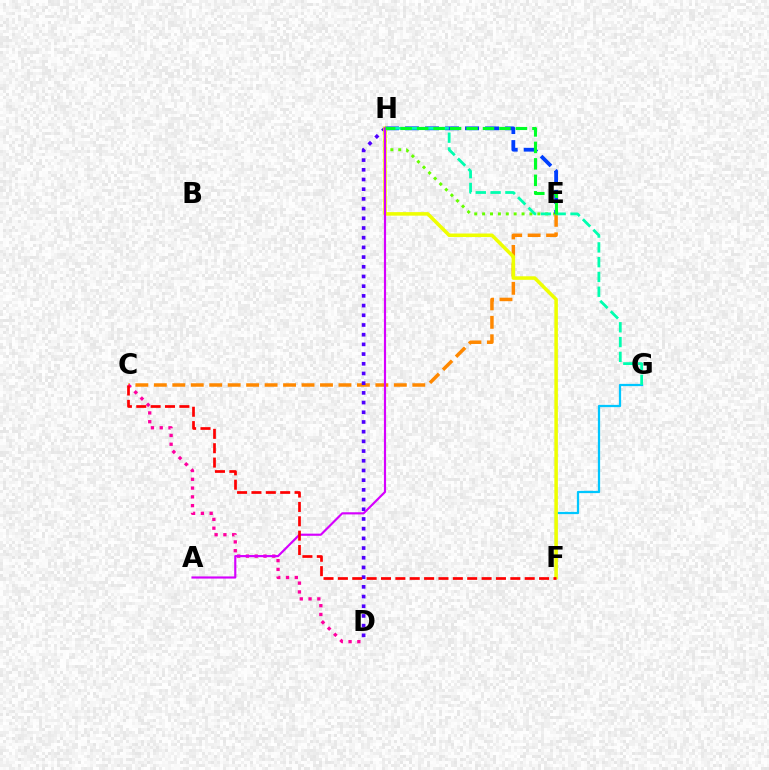{('E', 'H'): [{'color': '#66ff00', 'line_style': 'dotted', 'thickness': 2.14}, {'color': '#003fff', 'line_style': 'dashed', 'thickness': 2.72}, {'color': '#00ff27', 'line_style': 'dashed', 'thickness': 2.24}], ('C', 'E'): [{'color': '#ff8800', 'line_style': 'dashed', 'thickness': 2.51}], ('F', 'G'): [{'color': '#00c7ff', 'line_style': 'solid', 'thickness': 1.62}], ('G', 'H'): [{'color': '#00ffaf', 'line_style': 'dashed', 'thickness': 2.01}], ('D', 'H'): [{'color': '#4f00ff', 'line_style': 'dotted', 'thickness': 2.64}], ('F', 'H'): [{'color': '#eeff00', 'line_style': 'solid', 'thickness': 2.54}], ('C', 'D'): [{'color': '#ff00a0', 'line_style': 'dotted', 'thickness': 2.39}], ('A', 'H'): [{'color': '#d600ff', 'line_style': 'solid', 'thickness': 1.55}], ('C', 'F'): [{'color': '#ff0000', 'line_style': 'dashed', 'thickness': 1.95}]}